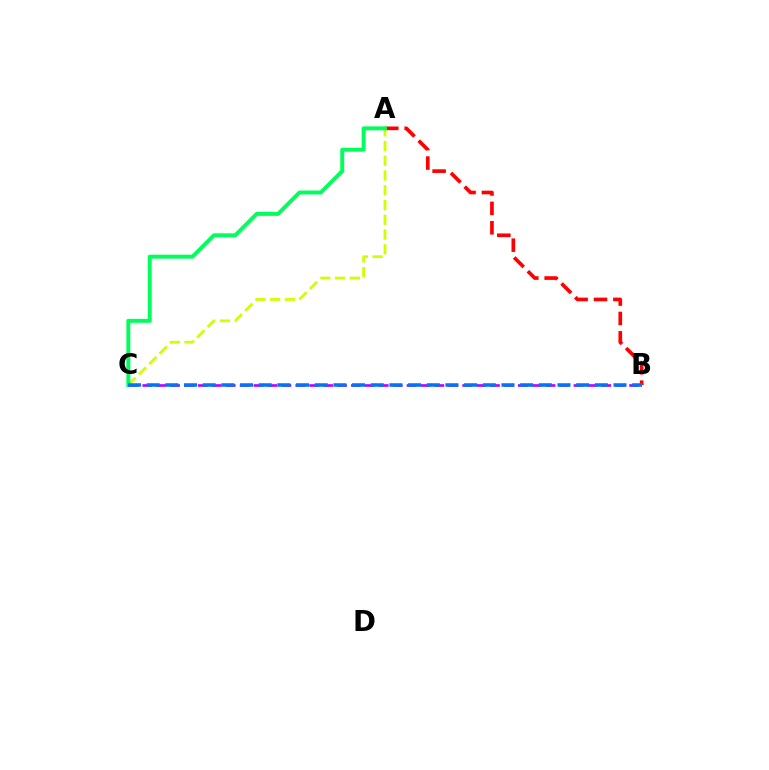{('B', 'C'): [{'color': '#b900ff', 'line_style': 'dashed', 'thickness': 1.89}, {'color': '#0074ff', 'line_style': 'dashed', 'thickness': 2.54}], ('A', 'B'): [{'color': '#ff0000', 'line_style': 'dashed', 'thickness': 2.63}], ('A', 'C'): [{'color': '#d1ff00', 'line_style': 'dashed', 'thickness': 2.0}, {'color': '#00ff5c', 'line_style': 'solid', 'thickness': 2.84}]}